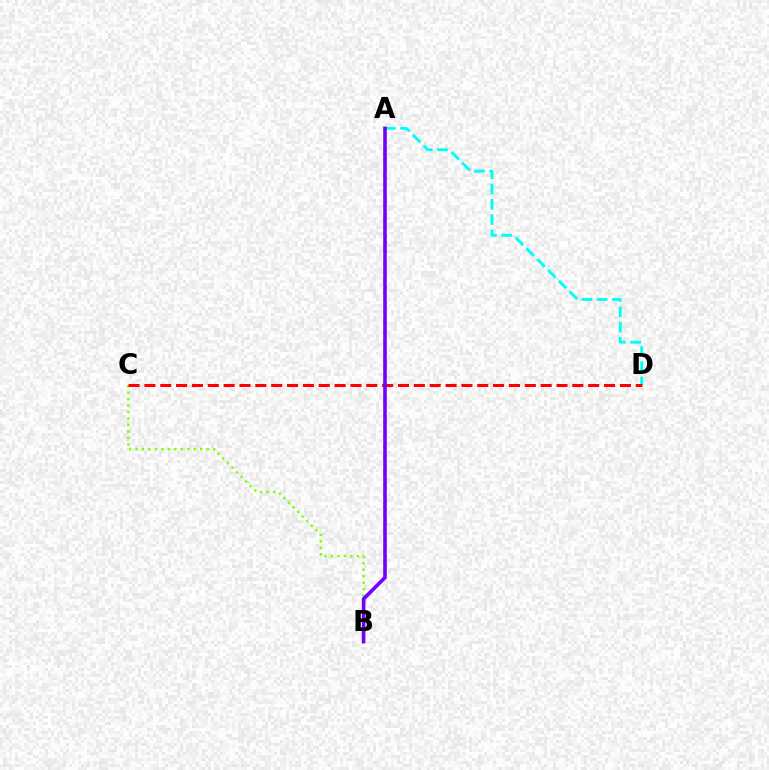{('A', 'D'): [{'color': '#00fff6', 'line_style': 'dashed', 'thickness': 2.07}], ('B', 'C'): [{'color': '#84ff00', 'line_style': 'dotted', 'thickness': 1.76}], ('C', 'D'): [{'color': '#ff0000', 'line_style': 'dashed', 'thickness': 2.15}], ('A', 'B'): [{'color': '#7200ff', 'line_style': 'solid', 'thickness': 2.6}]}